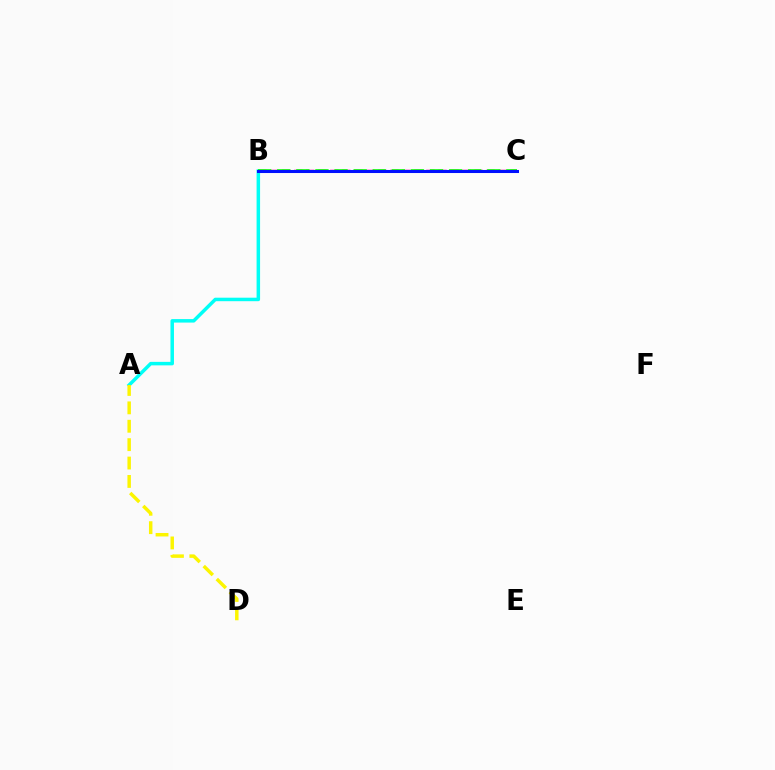{('B', 'C'): [{'color': '#ff0000', 'line_style': 'dashed', 'thickness': 1.63}, {'color': '#ee00ff', 'line_style': 'dashed', 'thickness': 1.63}, {'color': '#08ff00', 'line_style': 'dashed', 'thickness': 2.59}, {'color': '#0010ff', 'line_style': 'solid', 'thickness': 2.19}], ('A', 'B'): [{'color': '#00fff6', 'line_style': 'solid', 'thickness': 2.51}], ('A', 'D'): [{'color': '#fcf500', 'line_style': 'dashed', 'thickness': 2.5}]}